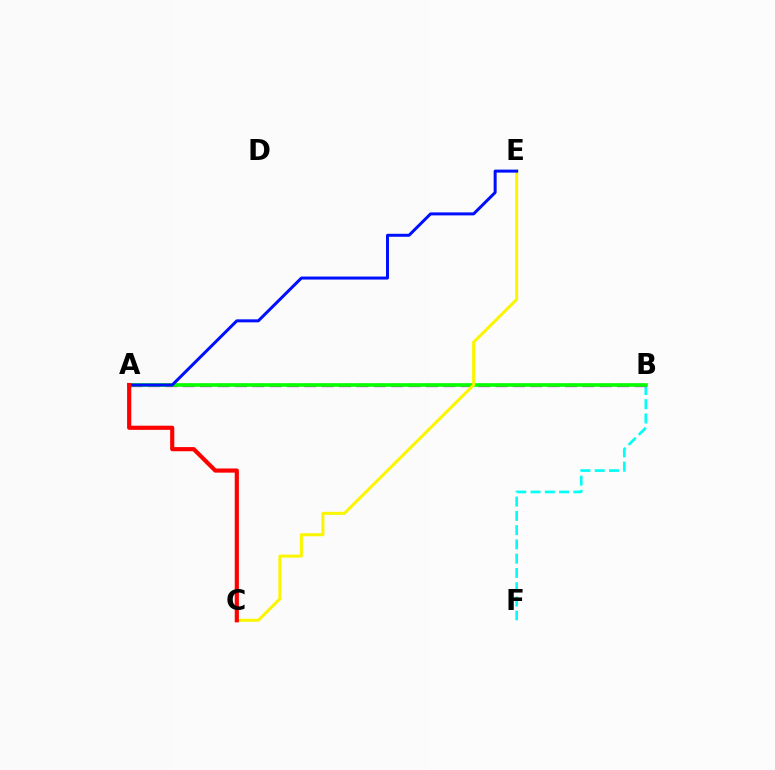{('B', 'F'): [{'color': '#00fff6', 'line_style': 'dashed', 'thickness': 1.94}], ('A', 'B'): [{'color': '#ee00ff', 'line_style': 'dashed', 'thickness': 2.36}, {'color': '#08ff00', 'line_style': 'solid', 'thickness': 2.63}], ('C', 'E'): [{'color': '#fcf500', 'line_style': 'solid', 'thickness': 2.17}], ('A', 'E'): [{'color': '#0010ff', 'line_style': 'solid', 'thickness': 2.16}], ('A', 'C'): [{'color': '#ff0000', 'line_style': 'solid', 'thickness': 2.99}]}